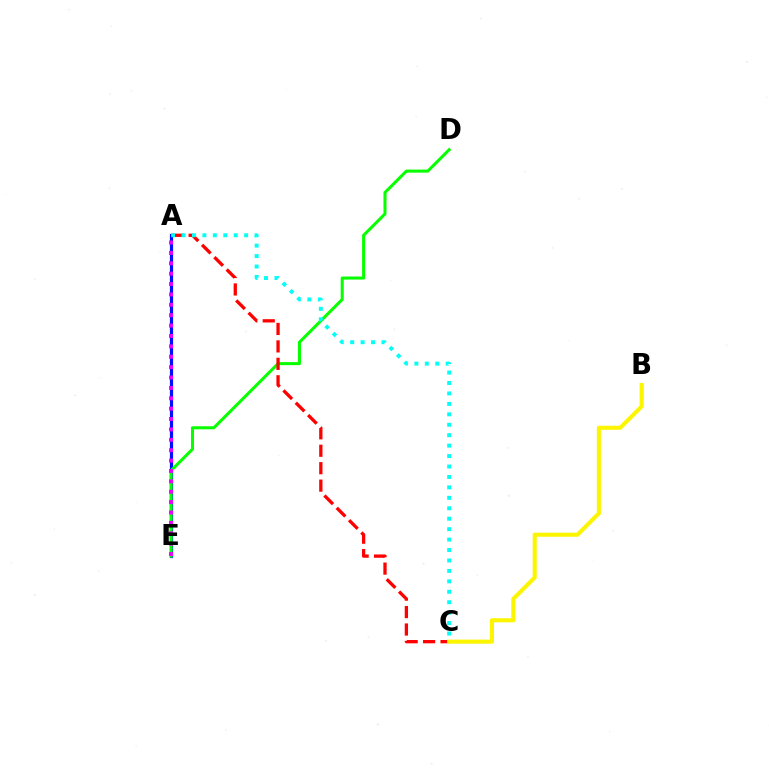{('A', 'E'): [{'color': '#0010ff', 'line_style': 'solid', 'thickness': 2.3}, {'color': '#ee00ff', 'line_style': 'dotted', 'thickness': 2.82}], ('D', 'E'): [{'color': '#08ff00', 'line_style': 'solid', 'thickness': 2.2}], ('A', 'C'): [{'color': '#ff0000', 'line_style': 'dashed', 'thickness': 2.37}, {'color': '#00fff6', 'line_style': 'dotted', 'thickness': 2.84}], ('B', 'C'): [{'color': '#fcf500', 'line_style': 'solid', 'thickness': 2.95}]}